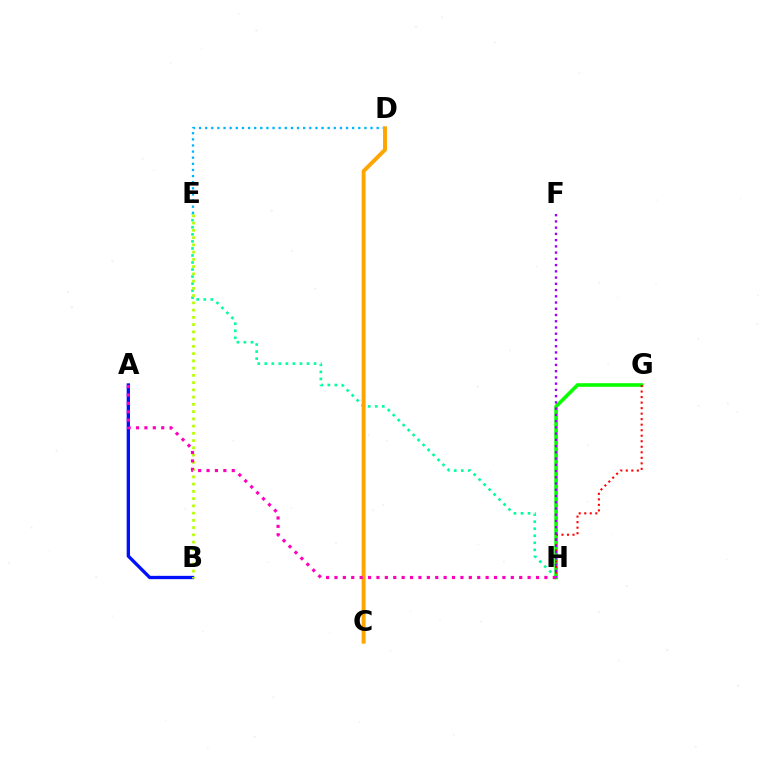{('D', 'E'): [{'color': '#00b5ff', 'line_style': 'dotted', 'thickness': 1.66}], ('E', 'H'): [{'color': '#00ff9d', 'line_style': 'dotted', 'thickness': 1.91}], ('G', 'H'): [{'color': '#08ff00', 'line_style': 'solid', 'thickness': 2.6}, {'color': '#ff0000', 'line_style': 'dotted', 'thickness': 1.5}], ('A', 'B'): [{'color': '#0010ff', 'line_style': 'solid', 'thickness': 2.39}], ('B', 'E'): [{'color': '#b3ff00', 'line_style': 'dotted', 'thickness': 1.97}], ('C', 'D'): [{'color': '#ffa500', 'line_style': 'solid', 'thickness': 2.83}], ('F', 'H'): [{'color': '#9b00ff', 'line_style': 'dotted', 'thickness': 1.7}], ('A', 'H'): [{'color': '#ff00bd', 'line_style': 'dotted', 'thickness': 2.28}]}